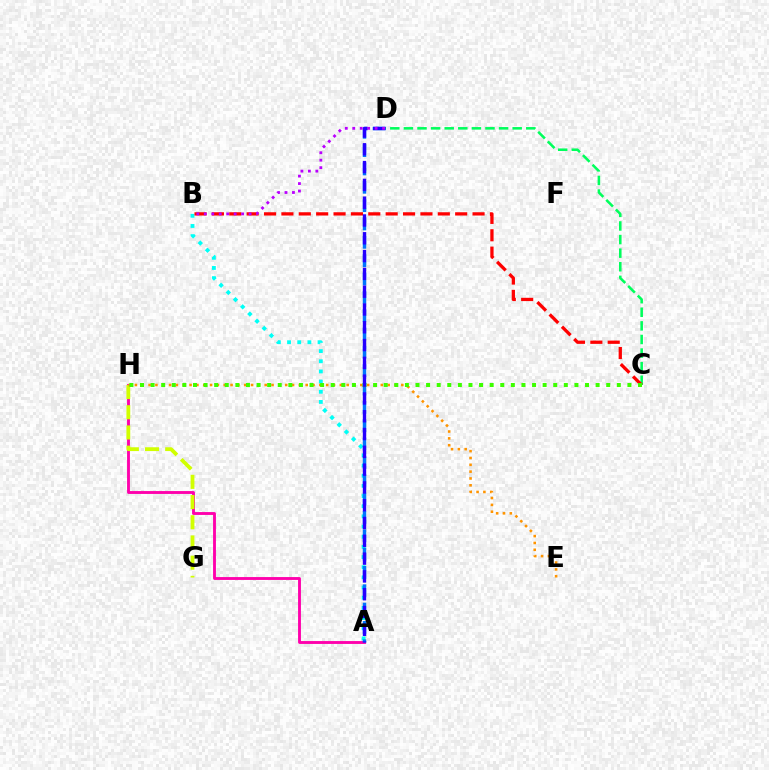{('A', 'B'): [{'color': '#00fff6', 'line_style': 'dotted', 'thickness': 2.76}], ('A', 'H'): [{'color': '#ff00ac', 'line_style': 'solid', 'thickness': 2.07}], ('C', 'D'): [{'color': '#00ff5c', 'line_style': 'dashed', 'thickness': 1.85}], ('G', 'H'): [{'color': '#d1ff00', 'line_style': 'dashed', 'thickness': 2.74}], ('B', 'C'): [{'color': '#ff0000', 'line_style': 'dashed', 'thickness': 2.36}], ('E', 'H'): [{'color': '#ff9400', 'line_style': 'dotted', 'thickness': 1.86}], ('A', 'D'): [{'color': '#0074ff', 'line_style': 'dashed', 'thickness': 2.49}, {'color': '#2500ff', 'line_style': 'dashed', 'thickness': 2.42}], ('C', 'H'): [{'color': '#3dff00', 'line_style': 'dotted', 'thickness': 2.88}], ('B', 'D'): [{'color': '#b900ff', 'line_style': 'dotted', 'thickness': 2.03}]}